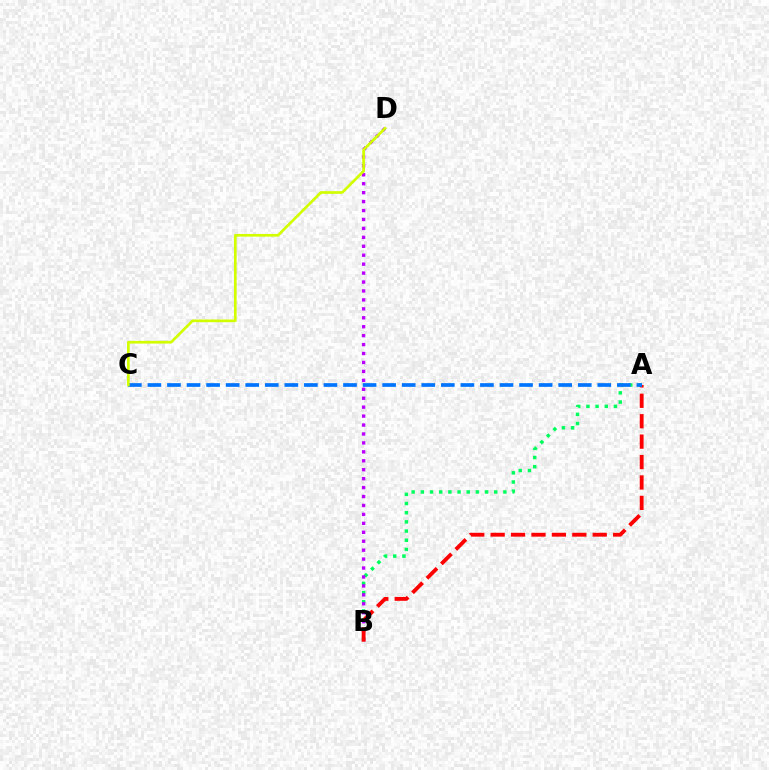{('A', 'B'): [{'color': '#00ff5c', 'line_style': 'dotted', 'thickness': 2.49}, {'color': '#ff0000', 'line_style': 'dashed', 'thickness': 2.77}], ('B', 'D'): [{'color': '#b900ff', 'line_style': 'dotted', 'thickness': 2.43}], ('A', 'C'): [{'color': '#0074ff', 'line_style': 'dashed', 'thickness': 2.66}], ('C', 'D'): [{'color': '#d1ff00', 'line_style': 'solid', 'thickness': 1.95}]}